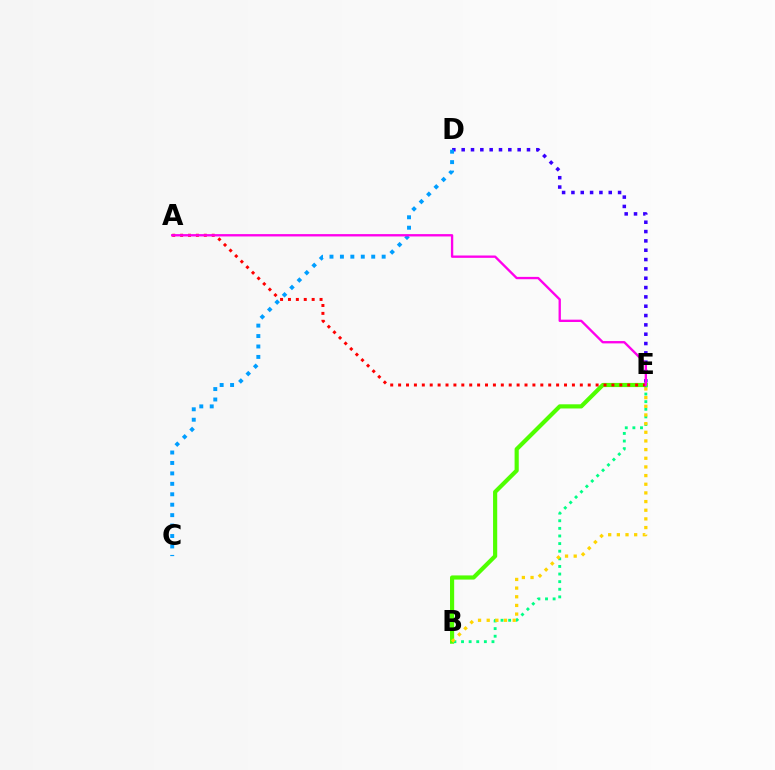{('D', 'E'): [{'color': '#3700ff', 'line_style': 'dotted', 'thickness': 2.54}], ('C', 'D'): [{'color': '#009eff', 'line_style': 'dotted', 'thickness': 2.84}], ('B', 'E'): [{'color': '#4fff00', 'line_style': 'solid', 'thickness': 2.99}, {'color': '#00ff86', 'line_style': 'dotted', 'thickness': 2.07}, {'color': '#ffd500', 'line_style': 'dotted', 'thickness': 2.35}], ('A', 'E'): [{'color': '#ff0000', 'line_style': 'dotted', 'thickness': 2.15}, {'color': '#ff00ed', 'line_style': 'solid', 'thickness': 1.69}]}